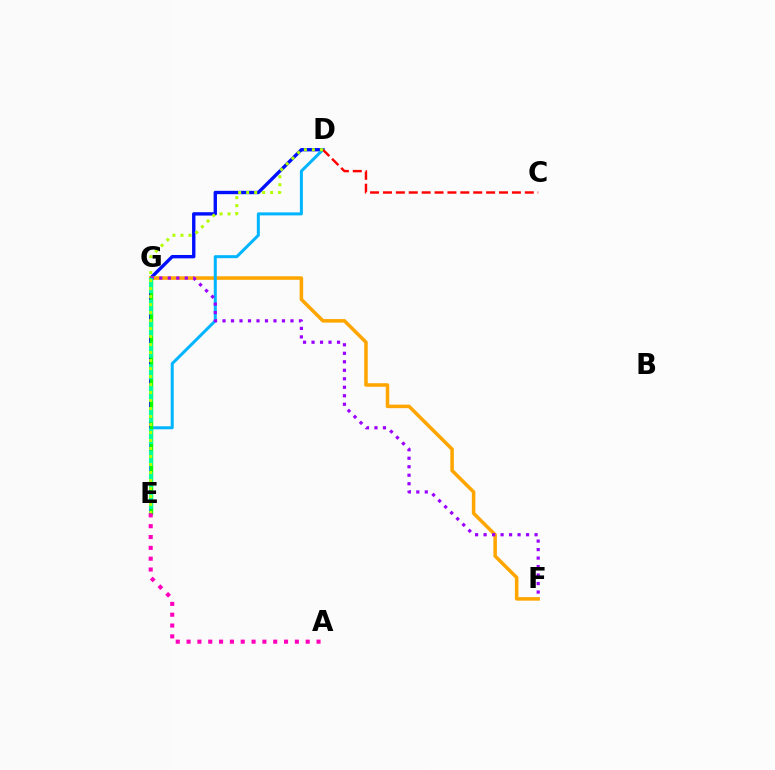{('D', 'E'): [{'color': '#0010ff', 'line_style': 'solid', 'thickness': 2.42}, {'color': '#00b5ff', 'line_style': 'solid', 'thickness': 2.17}, {'color': '#b3ff00', 'line_style': 'dotted', 'thickness': 2.17}], ('F', 'G'): [{'color': '#ffa500', 'line_style': 'solid', 'thickness': 2.54}, {'color': '#9b00ff', 'line_style': 'dotted', 'thickness': 2.31}], ('E', 'G'): [{'color': '#08ff00', 'line_style': 'solid', 'thickness': 2.47}, {'color': '#00ff9d', 'line_style': 'dashed', 'thickness': 2.93}], ('C', 'D'): [{'color': '#ff0000', 'line_style': 'dashed', 'thickness': 1.75}], ('A', 'E'): [{'color': '#ff00bd', 'line_style': 'dotted', 'thickness': 2.94}]}